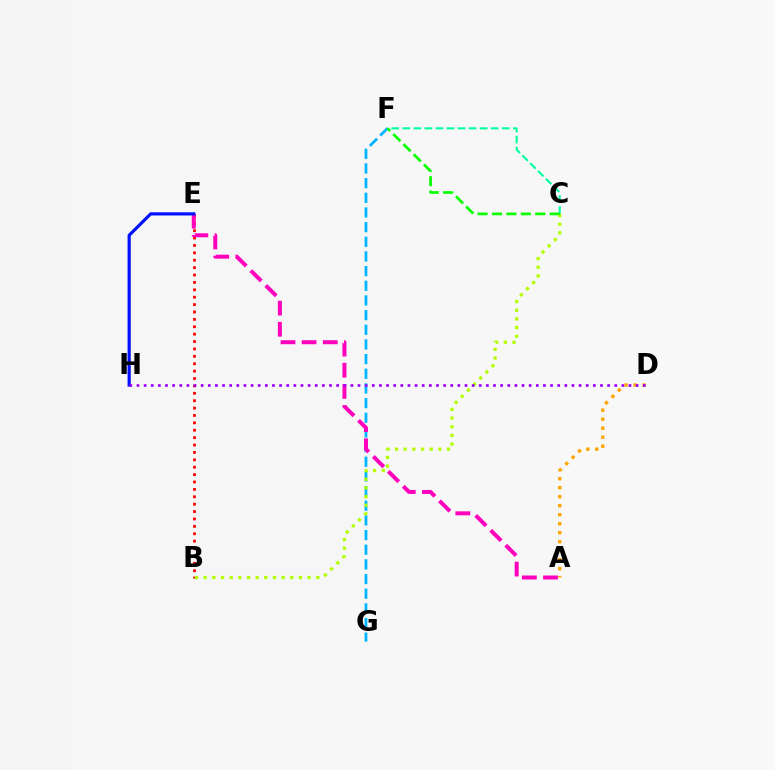{('F', 'G'): [{'color': '#00b5ff', 'line_style': 'dashed', 'thickness': 1.99}], ('B', 'E'): [{'color': '#ff0000', 'line_style': 'dotted', 'thickness': 2.01}], ('B', 'C'): [{'color': '#b3ff00', 'line_style': 'dotted', 'thickness': 2.35}], ('C', 'F'): [{'color': '#00ff9d', 'line_style': 'dashed', 'thickness': 1.5}, {'color': '#08ff00', 'line_style': 'dashed', 'thickness': 1.96}], ('A', 'E'): [{'color': '#ff00bd', 'line_style': 'dashed', 'thickness': 2.87}], ('A', 'D'): [{'color': '#ffa500', 'line_style': 'dotted', 'thickness': 2.44}], ('E', 'H'): [{'color': '#0010ff', 'line_style': 'solid', 'thickness': 2.29}], ('D', 'H'): [{'color': '#9b00ff', 'line_style': 'dotted', 'thickness': 1.94}]}